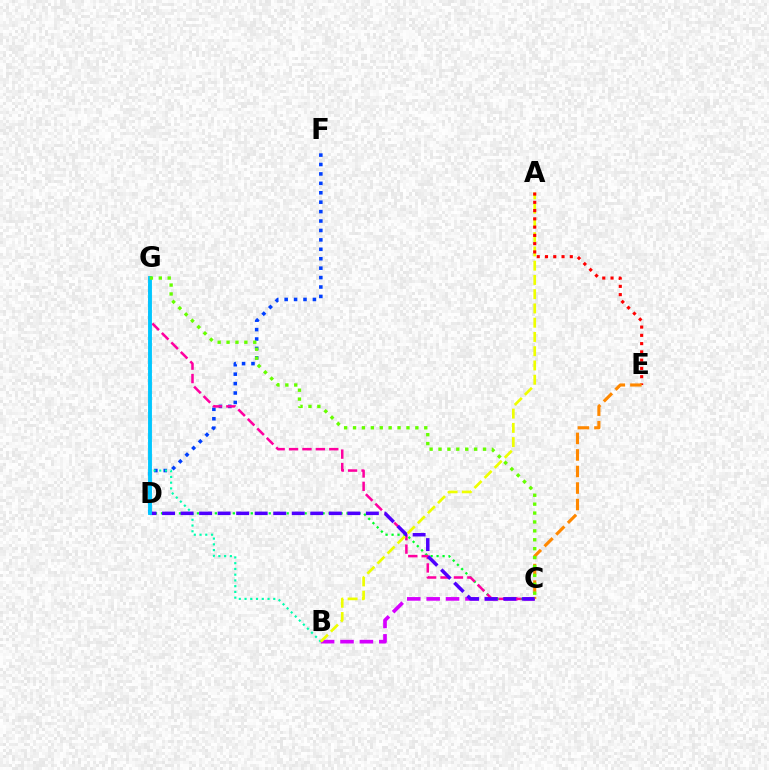{('D', 'F'): [{'color': '#003fff', 'line_style': 'dotted', 'thickness': 2.56}], ('B', 'G'): [{'color': '#00ffaf', 'line_style': 'dotted', 'thickness': 1.56}], ('B', 'C'): [{'color': '#d600ff', 'line_style': 'dashed', 'thickness': 2.64}], ('C', 'D'): [{'color': '#00ff27', 'line_style': 'dotted', 'thickness': 1.63}, {'color': '#4f00ff', 'line_style': 'dashed', 'thickness': 2.52}], ('C', 'G'): [{'color': '#ff00a0', 'line_style': 'dashed', 'thickness': 1.82}, {'color': '#66ff00', 'line_style': 'dotted', 'thickness': 2.42}], ('A', 'B'): [{'color': '#eeff00', 'line_style': 'dashed', 'thickness': 1.94}], ('A', 'E'): [{'color': '#ff0000', 'line_style': 'dotted', 'thickness': 2.25}], ('C', 'E'): [{'color': '#ff8800', 'line_style': 'dashed', 'thickness': 2.25}], ('D', 'G'): [{'color': '#00c7ff', 'line_style': 'solid', 'thickness': 2.79}]}